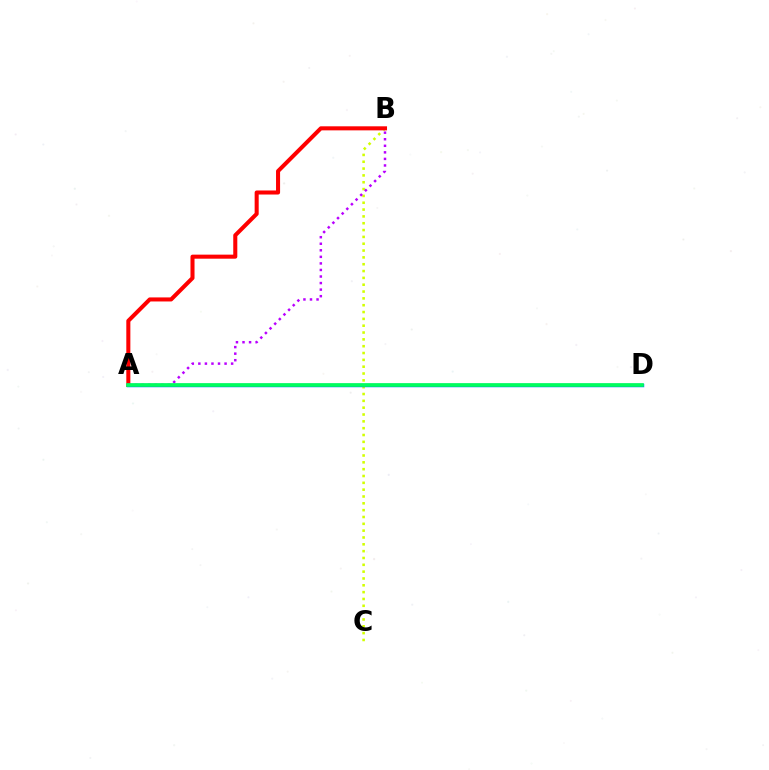{('B', 'C'): [{'color': '#d1ff00', 'line_style': 'dotted', 'thickness': 1.86}], ('A', 'B'): [{'color': '#ff0000', 'line_style': 'solid', 'thickness': 2.92}, {'color': '#b900ff', 'line_style': 'dotted', 'thickness': 1.78}], ('A', 'D'): [{'color': '#0074ff', 'line_style': 'solid', 'thickness': 2.5}, {'color': '#00ff5c', 'line_style': 'solid', 'thickness': 2.63}]}